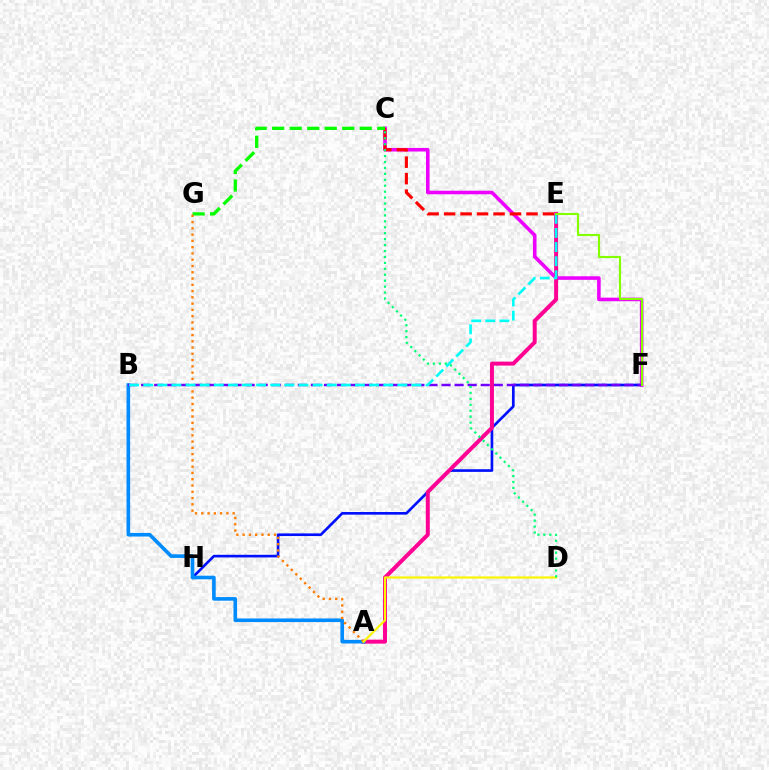{('F', 'H'): [{'color': '#0010ff', 'line_style': 'solid', 'thickness': 1.91}], ('C', 'F'): [{'color': '#ee00ff', 'line_style': 'solid', 'thickness': 2.57}], ('C', 'E'): [{'color': '#ff0000', 'line_style': 'dashed', 'thickness': 2.24}], ('C', 'G'): [{'color': '#08ff00', 'line_style': 'dashed', 'thickness': 2.38}], ('A', 'E'): [{'color': '#ff0094', 'line_style': 'solid', 'thickness': 2.86}], ('A', 'B'): [{'color': '#008cff', 'line_style': 'solid', 'thickness': 2.61}], ('B', 'F'): [{'color': '#7200ff', 'line_style': 'dashed', 'thickness': 1.77}], ('A', 'G'): [{'color': '#ff7c00', 'line_style': 'dotted', 'thickness': 1.7}], ('B', 'E'): [{'color': '#00fff6', 'line_style': 'dashed', 'thickness': 1.92}], ('A', 'D'): [{'color': '#fcf500', 'line_style': 'solid', 'thickness': 1.58}], ('C', 'D'): [{'color': '#00ff74', 'line_style': 'dotted', 'thickness': 1.61}], ('E', 'F'): [{'color': '#84ff00', 'line_style': 'solid', 'thickness': 1.53}]}